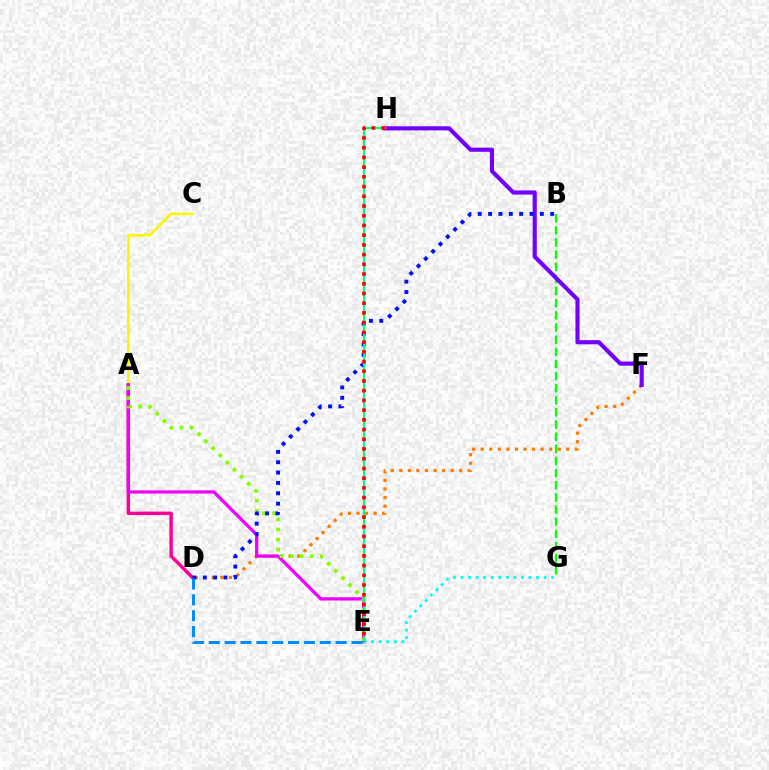{('D', 'F'): [{'color': '#ff7c00', 'line_style': 'dotted', 'thickness': 2.33}], ('A', 'C'): [{'color': '#fcf500', 'line_style': 'solid', 'thickness': 1.89}], ('A', 'D'): [{'color': '#ff0094', 'line_style': 'solid', 'thickness': 2.48}], ('B', 'G'): [{'color': '#08ff00', 'line_style': 'dashed', 'thickness': 1.65}], ('A', 'E'): [{'color': '#ee00ff', 'line_style': 'solid', 'thickness': 2.33}, {'color': '#84ff00', 'line_style': 'dotted', 'thickness': 2.73}], ('F', 'H'): [{'color': '#7200ff', 'line_style': 'solid', 'thickness': 2.97}], ('B', 'D'): [{'color': '#0010ff', 'line_style': 'dotted', 'thickness': 2.81}], ('E', 'H'): [{'color': '#00ff74', 'line_style': 'solid', 'thickness': 1.53}, {'color': '#ff0000', 'line_style': 'dotted', 'thickness': 2.64}], ('E', 'G'): [{'color': '#00fff6', 'line_style': 'dotted', 'thickness': 2.05}], ('D', 'E'): [{'color': '#008cff', 'line_style': 'dashed', 'thickness': 2.15}]}